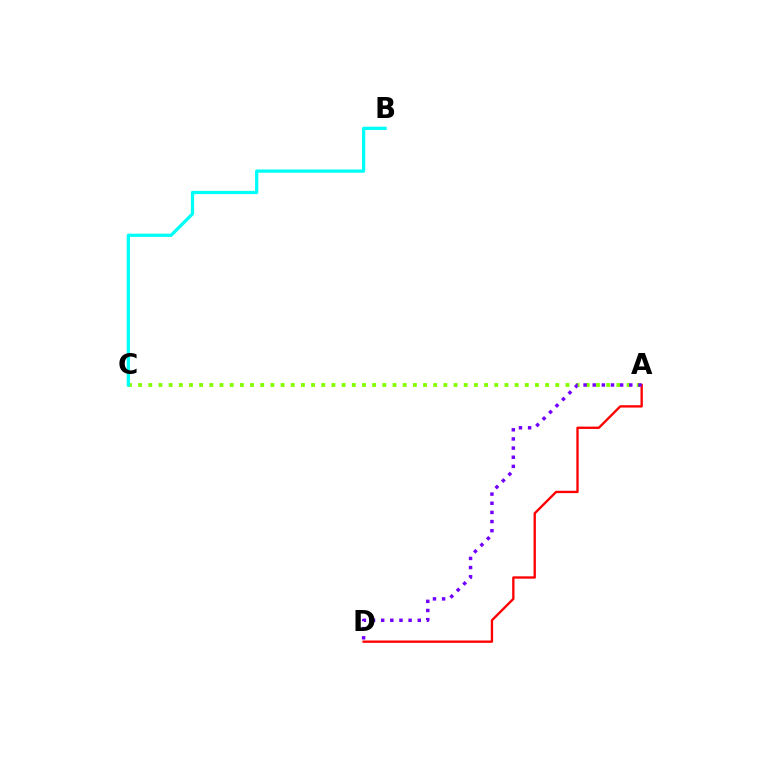{('A', 'C'): [{'color': '#84ff00', 'line_style': 'dotted', 'thickness': 2.76}], ('B', 'C'): [{'color': '#00fff6', 'line_style': 'solid', 'thickness': 2.34}], ('A', 'D'): [{'color': '#ff0000', 'line_style': 'solid', 'thickness': 1.68}, {'color': '#7200ff', 'line_style': 'dotted', 'thickness': 2.49}]}